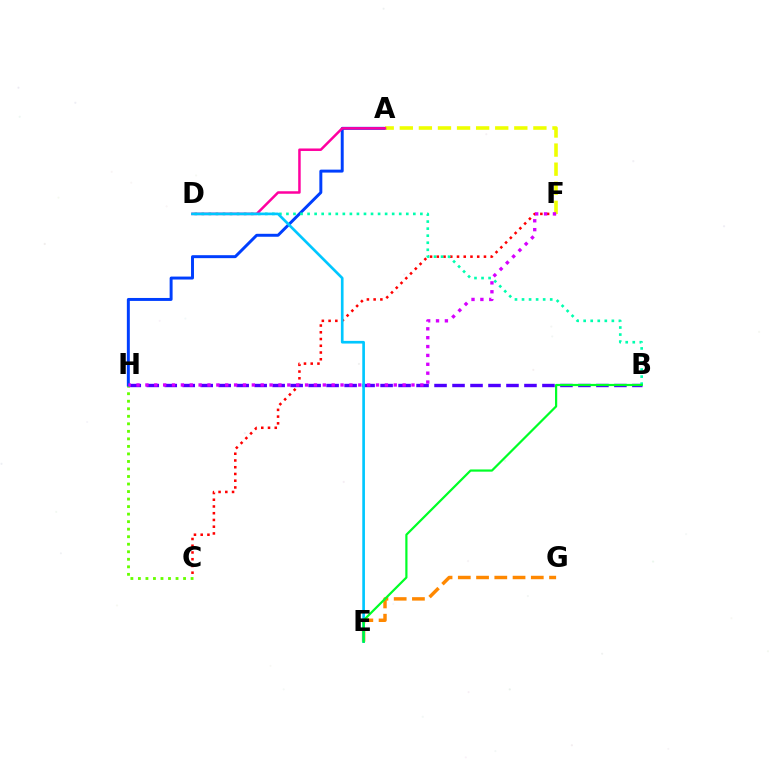{('C', 'F'): [{'color': '#ff0000', 'line_style': 'dotted', 'thickness': 1.83}], ('B', 'H'): [{'color': '#4f00ff', 'line_style': 'dashed', 'thickness': 2.44}], ('C', 'H'): [{'color': '#66ff00', 'line_style': 'dotted', 'thickness': 2.04}], ('A', 'H'): [{'color': '#003fff', 'line_style': 'solid', 'thickness': 2.13}], ('B', 'D'): [{'color': '#00ffaf', 'line_style': 'dotted', 'thickness': 1.92}], ('A', 'F'): [{'color': '#eeff00', 'line_style': 'dashed', 'thickness': 2.59}], ('E', 'G'): [{'color': '#ff8800', 'line_style': 'dashed', 'thickness': 2.48}], ('F', 'H'): [{'color': '#d600ff', 'line_style': 'dotted', 'thickness': 2.41}], ('A', 'D'): [{'color': '#ff00a0', 'line_style': 'solid', 'thickness': 1.8}], ('D', 'E'): [{'color': '#00c7ff', 'line_style': 'solid', 'thickness': 1.92}], ('B', 'E'): [{'color': '#00ff27', 'line_style': 'solid', 'thickness': 1.59}]}